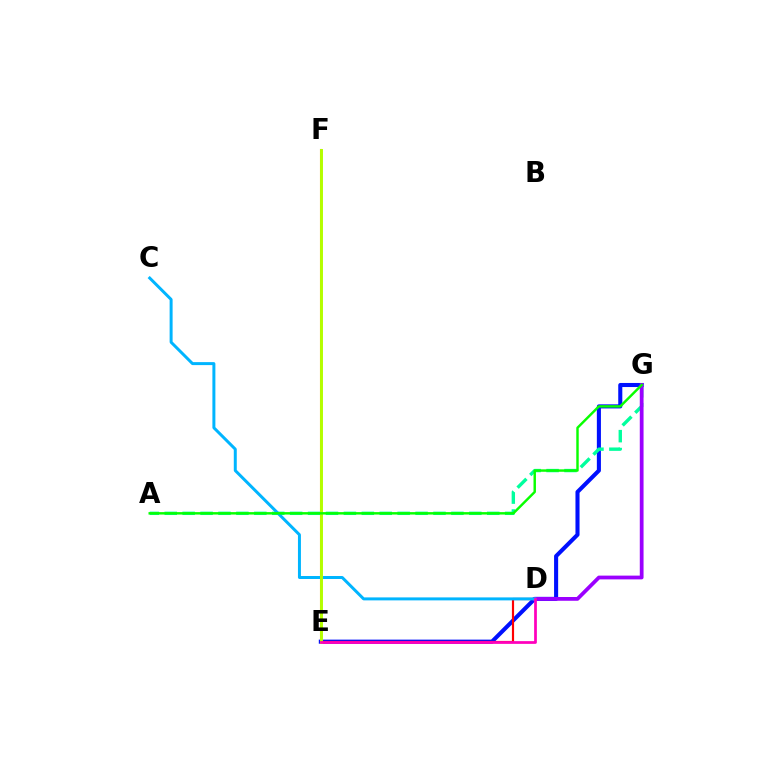{('E', 'F'): [{'color': '#ffa500', 'line_style': 'solid', 'thickness': 1.51}, {'color': '#b3ff00', 'line_style': 'solid', 'thickness': 2.12}], ('E', 'G'): [{'color': '#0010ff', 'line_style': 'solid', 'thickness': 2.93}], ('D', 'E'): [{'color': '#ff0000', 'line_style': 'solid', 'thickness': 1.57}, {'color': '#ff00bd', 'line_style': 'solid', 'thickness': 1.97}], ('A', 'G'): [{'color': '#00ff9d', 'line_style': 'dashed', 'thickness': 2.43}, {'color': '#08ff00', 'line_style': 'solid', 'thickness': 1.76}], ('D', 'G'): [{'color': '#9b00ff', 'line_style': 'solid', 'thickness': 2.71}], ('C', 'D'): [{'color': '#00b5ff', 'line_style': 'solid', 'thickness': 2.15}]}